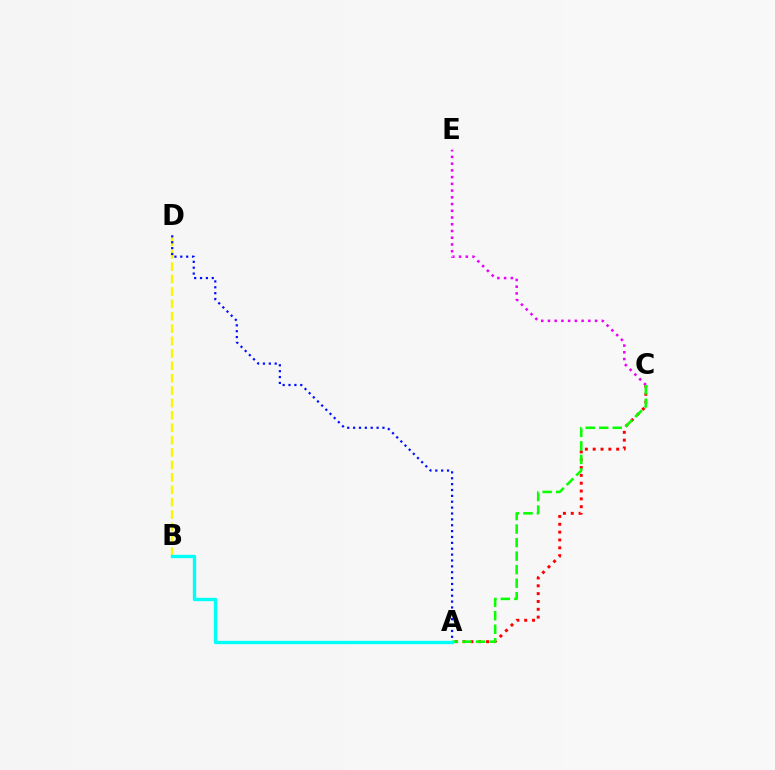{('A', 'C'): [{'color': '#ff0000', 'line_style': 'dotted', 'thickness': 2.13}, {'color': '#08ff00', 'line_style': 'dashed', 'thickness': 1.84}], ('B', 'D'): [{'color': '#fcf500', 'line_style': 'dashed', 'thickness': 1.68}], ('C', 'E'): [{'color': '#ee00ff', 'line_style': 'dotted', 'thickness': 1.83}], ('A', 'D'): [{'color': '#0010ff', 'line_style': 'dotted', 'thickness': 1.6}], ('A', 'B'): [{'color': '#00fff6', 'line_style': 'solid', 'thickness': 2.42}]}